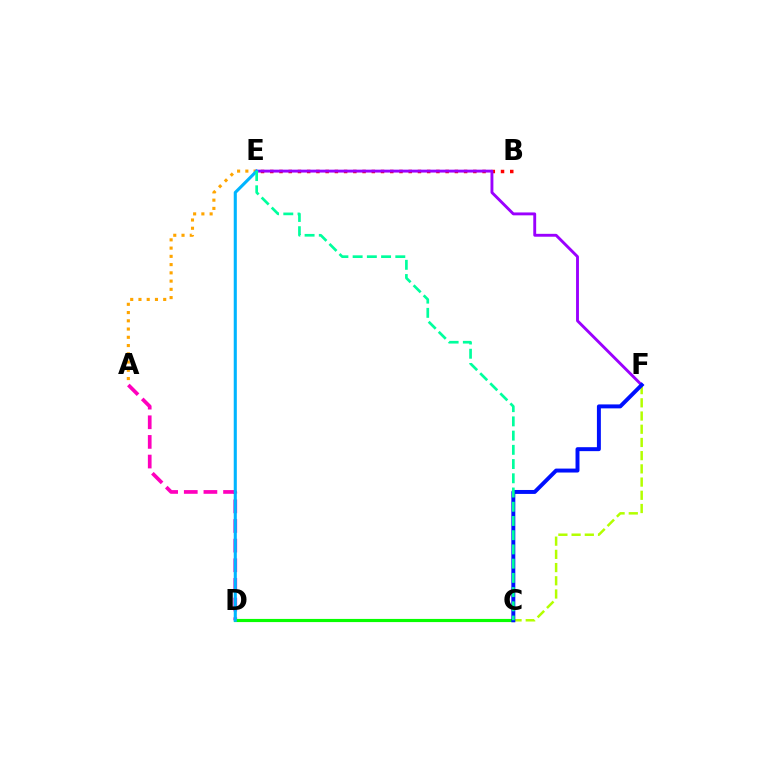{('A', 'E'): [{'color': '#ffa500', 'line_style': 'dotted', 'thickness': 2.24}], ('A', 'D'): [{'color': '#ff00bd', 'line_style': 'dashed', 'thickness': 2.67}], ('C', 'D'): [{'color': '#08ff00', 'line_style': 'solid', 'thickness': 2.27}], ('B', 'E'): [{'color': '#ff0000', 'line_style': 'dotted', 'thickness': 2.51}], ('C', 'F'): [{'color': '#b3ff00', 'line_style': 'dashed', 'thickness': 1.79}, {'color': '#0010ff', 'line_style': 'solid', 'thickness': 2.84}], ('E', 'F'): [{'color': '#9b00ff', 'line_style': 'solid', 'thickness': 2.08}], ('D', 'E'): [{'color': '#00b5ff', 'line_style': 'solid', 'thickness': 2.23}], ('C', 'E'): [{'color': '#00ff9d', 'line_style': 'dashed', 'thickness': 1.93}]}